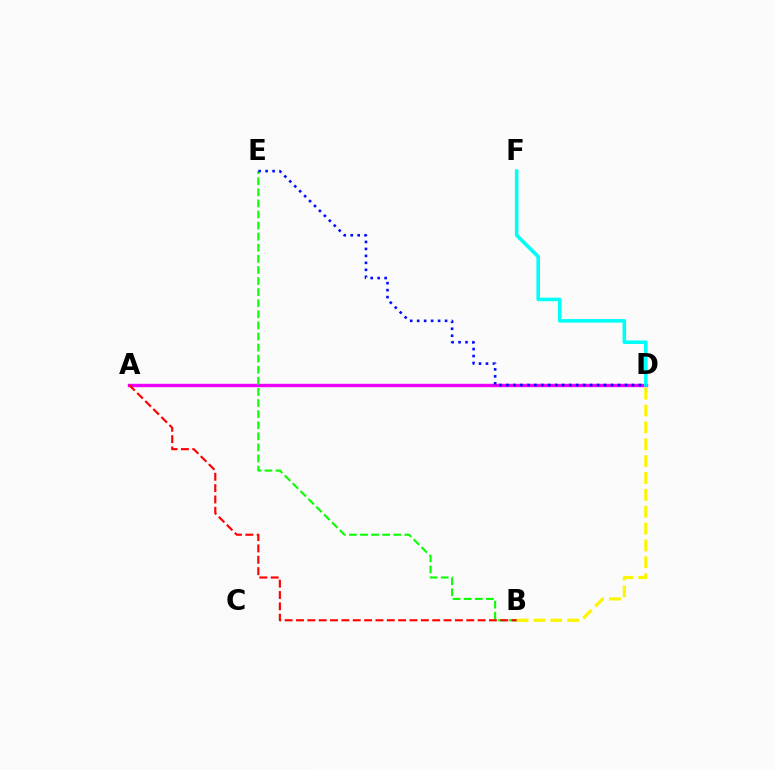{('A', 'D'): [{'color': '#ee00ff', 'line_style': 'solid', 'thickness': 2.44}], ('D', 'F'): [{'color': '#00fff6', 'line_style': 'solid', 'thickness': 2.58}], ('B', 'E'): [{'color': '#08ff00', 'line_style': 'dashed', 'thickness': 1.51}], ('B', 'D'): [{'color': '#fcf500', 'line_style': 'dashed', 'thickness': 2.29}], ('D', 'E'): [{'color': '#0010ff', 'line_style': 'dotted', 'thickness': 1.89}], ('A', 'B'): [{'color': '#ff0000', 'line_style': 'dashed', 'thickness': 1.54}]}